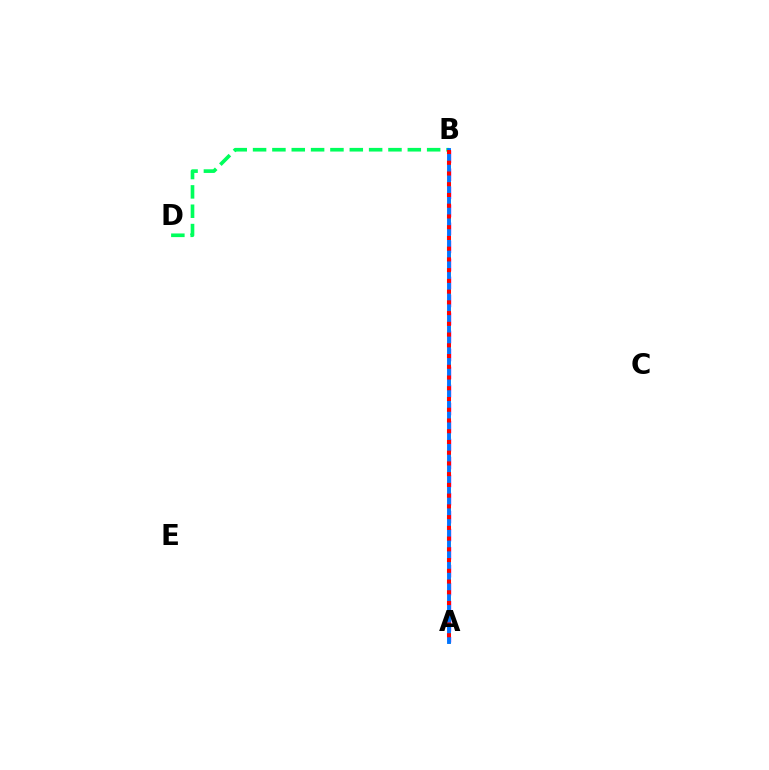{('A', 'B'): [{'color': '#b900ff', 'line_style': 'dashed', 'thickness': 2.45}, {'color': '#d1ff00', 'line_style': 'solid', 'thickness': 1.83}, {'color': '#0074ff', 'line_style': 'solid', 'thickness': 2.79}, {'color': '#ff0000', 'line_style': 'dotted', 'thickness': 2.92}], ('B', 'D'): [{'color': '#00ff5c', 'line_style': 'dashed', 'thickness': 2.63}]}